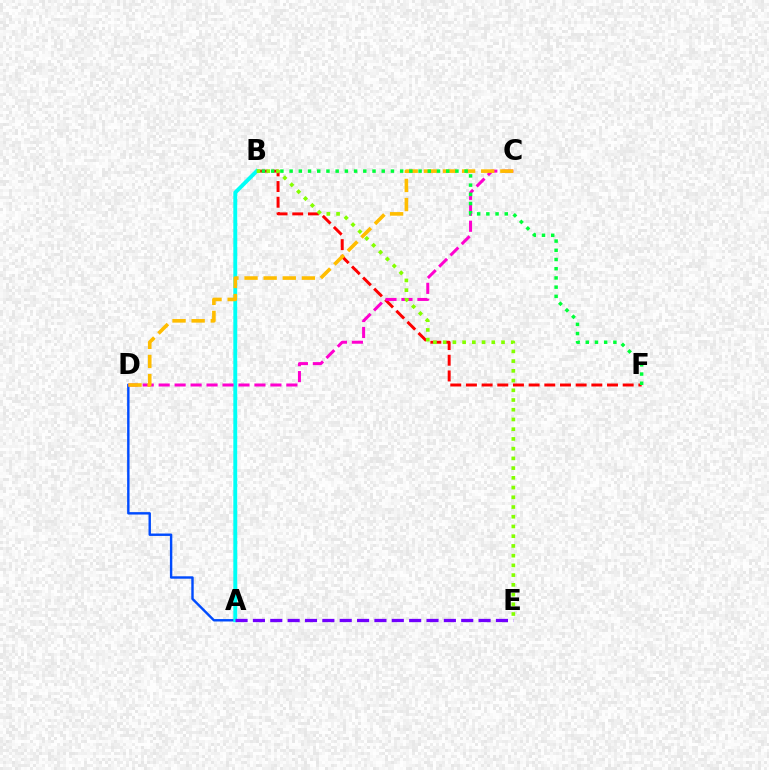{('B', 'F'): [{'color': '#ff0000', 'line_style': 'dashed', 'thickness': 2.13}, {'color': '#00ff39', 'line_style': 'dotted', 'thickness': 2.5}], ('A', 'D'): [{'color': '#004bff', 'line_style': 'solid', 'thickness': 1.74}], ('A', 'B'): [{'color': '#00fff6', 'line_style': 'solid', 'thickness': 2.81}], ('A', 'E'): [{'color': '#7200ff', 'line_style': 'dashed', 'thickness': 2.36}], ('C', 'D'): [{'color': '#ff00cf', 'line_style': 'dashed', 'thickness': 2.17}, {'color': '#ffbd00', 'line_style': 'dashed', 'thickness': 2.6}], ('B', 'E'): [{'color': '#84ff00', 'line_style': 'dotted', 'thickness': 2.64}]}